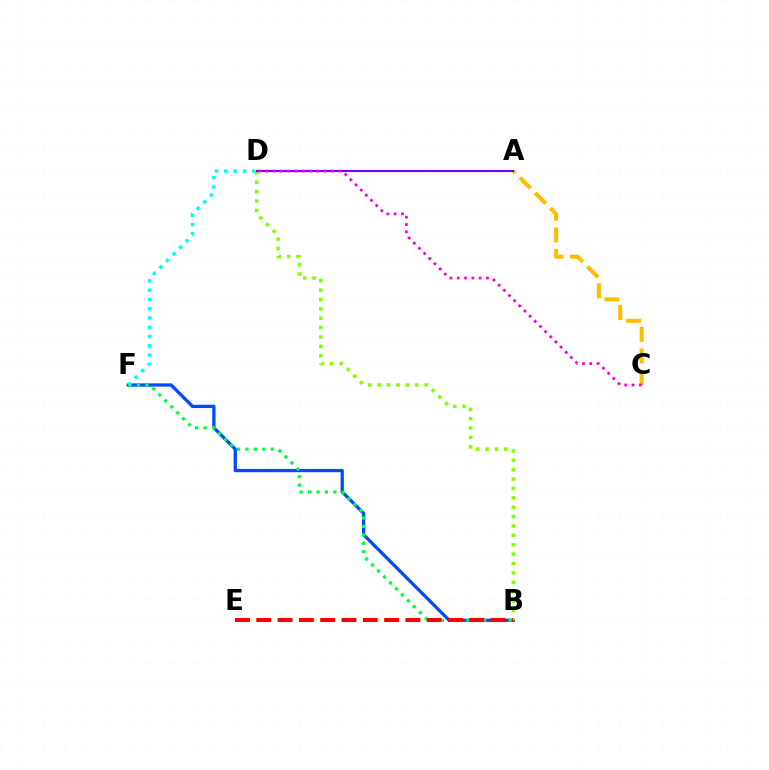{('A', 'C'): [{'color': '#ffbd00', 'line_style': 'dashed', 'thickness': 2.93}], ('B', 'F'): [{'color': '#004bff', 'line_style': 'solid', 'thickness': 2.36}, {'color': '#00ff39', 'line_style': 'dotted', 'thickness': 2.29}], ('B', 'D'): [{'color': '#84ff00', 'line_style': 'dotted', 'thickness': 2.55}], ('A', 'D'): [{'color': '#7200ff', 'line_style': 'solid', 'thickness': 1.54}], ('D', 'F'): [{'color': '#00fff6', 'line_style': 'dotted', 'thickness': 2.52}], ('B', 'E'): [{'color': '#ff0000', 'line_style': 'dashed', 'thickness': 2.89}], ('C', 'D'): [{'color': '#ff00cf', 'line_style': 'dotted', 'thickness': 1.98}]}